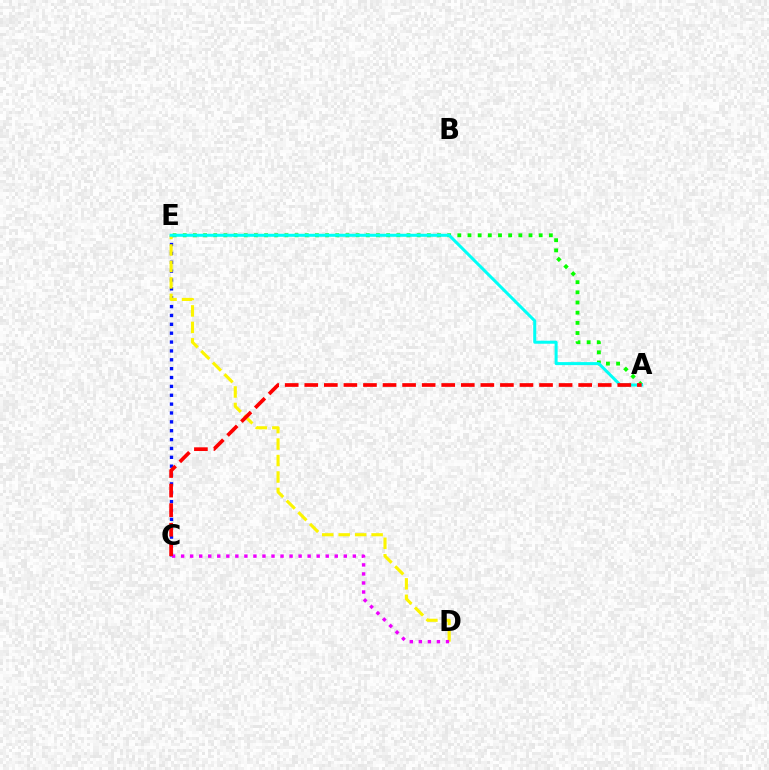{('C', 'E'): [{'color': '#0010ff', 'line_style': 'dotted', 'thickness': 2.41}], ('A', 'E'): [{'color': '#08ff00', 'line_style': 'dotted', 'thickness': 2.76}, {'color': '#00fff6', 'line_style': 'solid', 'thickness': 2.18}], ('D', 'E'): [{'color': '#fcf500', 'line_style': 'dashed', 'thickness': 2.24}], ('C', 'D'): [{'color': '#ee00ff', 'line_style': 'dotted', 'thickness': 2.46}], ('A', 'C'): [{'color': '#ff0000', 'line_style': 'dashed', 'thickness': 2.66}]}